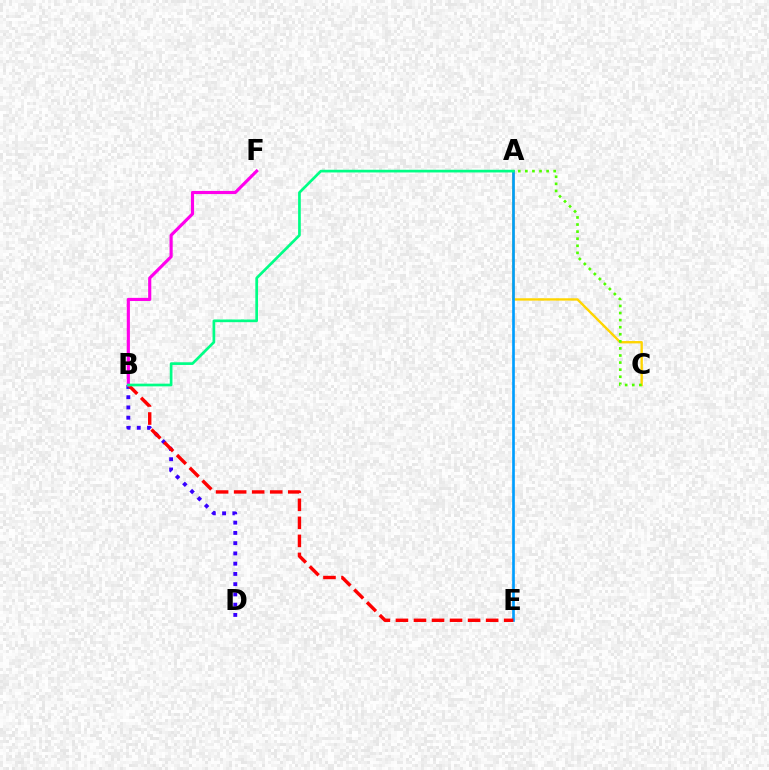{('A', 'C'): [{'color': '#ffd500', 'line_style': 'solid', 'thickness': 1.71}, {'color': '#4fff00', 'line_style': 'dotted', 'thickness': 1.92}], ('B', 'D'): [{'color': '#3700ff', 'line_style': 'dotted', 'thickness': 2.79}], ('A', 'E'): [{'color': '#009eff', 'line_style': 'solid', 'thickness': 1.92}], ('B', 'E'): [{'color': '#ff0000', 'line_style': 'dashed', 'thickness': 2.45}], ('B', 'F'): [{'color': '#ff00ed', 'line_style': 'solid', 'thickness': 2.27}], ('A', 'B'): [{'color': '#00ff86', 'line_style': 'solid', 'thickness': 1.94}]}